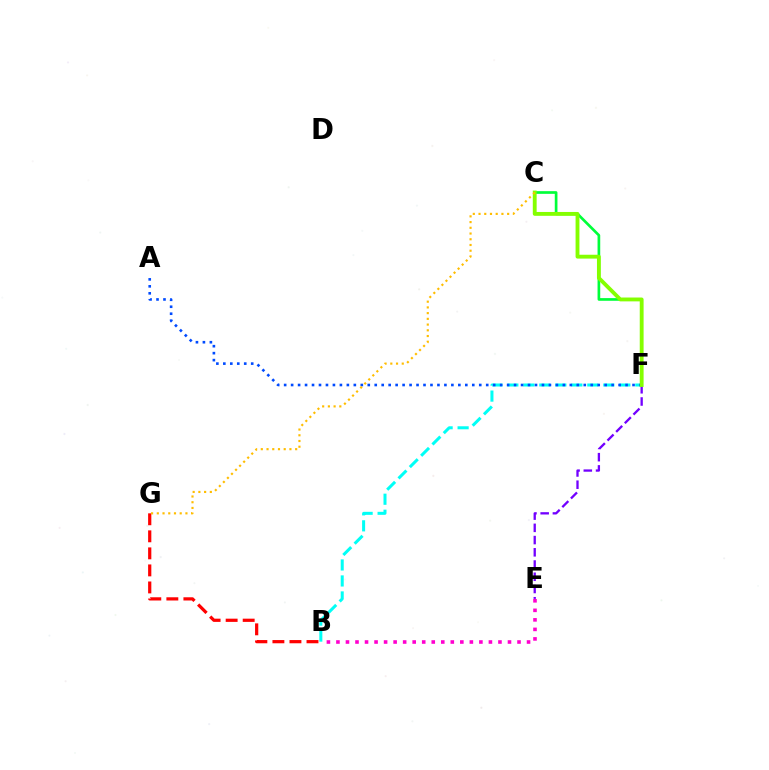{('B', 'F'): [{'color': '#00fff6', 'line_style': 'dashed', 'thickness': 2.17}], ('C', 'F'): [{'color': '#00ff39', 'line_style': 'solid', 'thickness': 1.93}, {'color': '#84ff00', 'line_style': 'solid', 'thickness': 2.77}], ('E', 'F'): [{'color': '#7200ff', 'line_style': 'dashed', 'thickness': 1.66}], ('A', 'F'): [{'color': '#004bff', 'line_style': 'dotted', 'thickness': 1.89}], ('B', 'G'): [{'color': '#ff0000', 'line_style': 'dashed', 'thickness': 2.31}], ('B', 'E'): [{'color': '#ff00cf', 'line_style': 'dotted', 'thickness': 2.59}], ('C', 'G'): [{'color': '#ffbd00', 'line_style': 'dotted', 'thickness': 1.56}]}